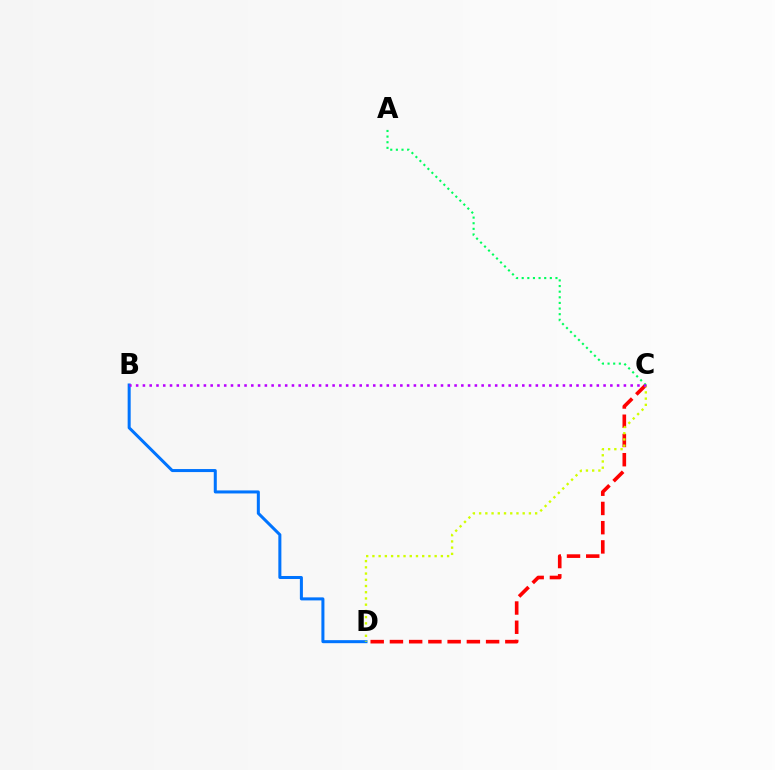{('B', 'D'): [{'color': '#0074ff', 'line_style': 'solid', 'thickness': 2.18}], ('C', 'D'): [{'color': '#ff0000', 'line_style': 'dashed', 'thickness': 2.61}, {'color': '#d1ff00', 'line_style': 'dotted', 'thickness': 1.69}], ('A', 'C'): [{'color': '#00ff5c', 'line_style': 'dotted', 'thickness': 1.53}], ('B', 'C'): [{'color': '#b900ff', 'line_style': 'dotted', 'thickness': 1.84}]}